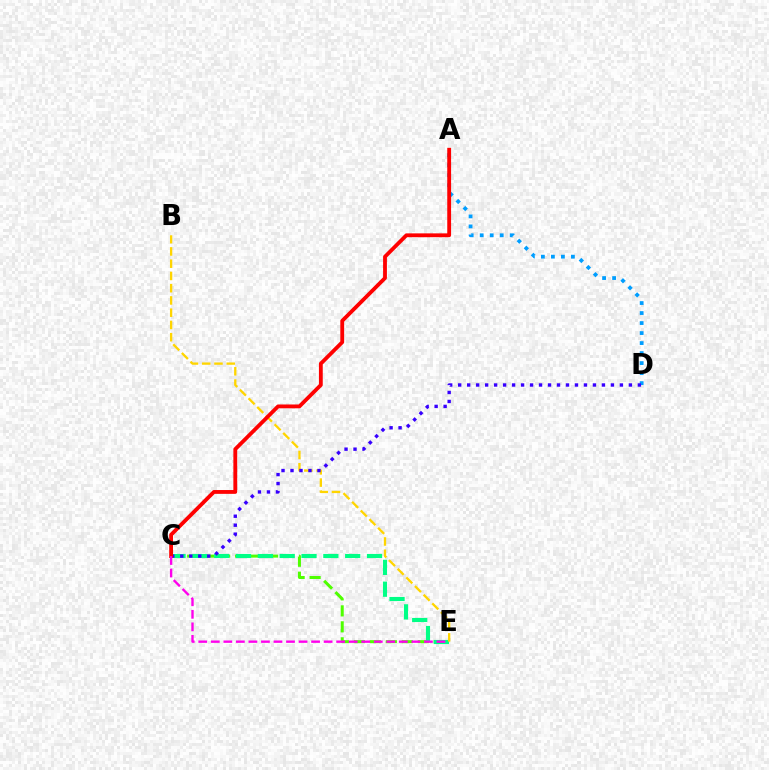{('C', 'E'): [{'color': '#4fff00', 'line_style': 'dashed', 'thickness': 2.17}, {'color': '#00ff86', 'line_style': 'dashed', 'thickness': 2.97}, {'color': '#ff00ed', 'line_style': 'dashed', 'thickness': 1.7}], ('A', 'D'): [{'color': '#009eff', 'line_style': 'dotted', 'thickness': 2.72}], ('B', 'E'): [{'color': '#ffd500', 'line_style': 'dashed', 'thickness': 1.66}], ('C', 'D'): [{'color': '#3700ff', 'line_style': 'dotted', 'thickness': 2.44}], ('A', 'C'): [{'color': '#ff0000', 'line_style': 'solid', 'thickness': 2.75}]}